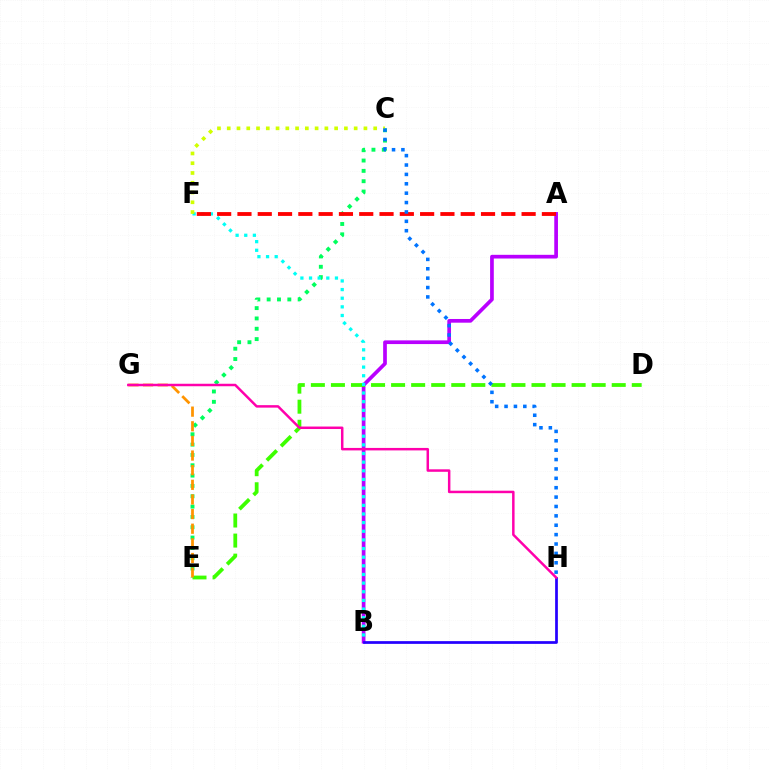{('A', 'B'): [{'color': '#b900ff', 'line_style': 'solid', 'thickness': 2.66}], ('D', 'E'): [{'color': '#3dff00', 'line_style': 'dashed', 'thickness': 2.72}], ('C', 'E'): [{'color': '#00ff5c', 'line_style': 'dotted', 'thickness': 2.81}], ('B', 'H'): [{'color': '#2500ff', 'line_style': 'solid', 'thickness': 1.96}], ('B', 'F'): [{'color': '#00fff6', 'line_style': 'dotted', 'thickness': 2.35}], ('C', 'F'): [{'color': '#d1ff00', 'line_style': 'dotted', 'thickness': 2.65}], ('E', 'G'): [{'color': '#ff9400', 'line_style': 'dashed', 'thickness': 1.99}], ('A', 'F'): [{'color': '#ff0000', 'line_style': 'dashed', 'thickness': 2.76}], ('C', 'H'): [{'color': '#0074ff', 'line_style': 'dotted', 'thickness': 2.55}], ('G', 'H'): [{'color': '#ff00ac', 'line_style': 'solid', 'thickness': 1.79}]}